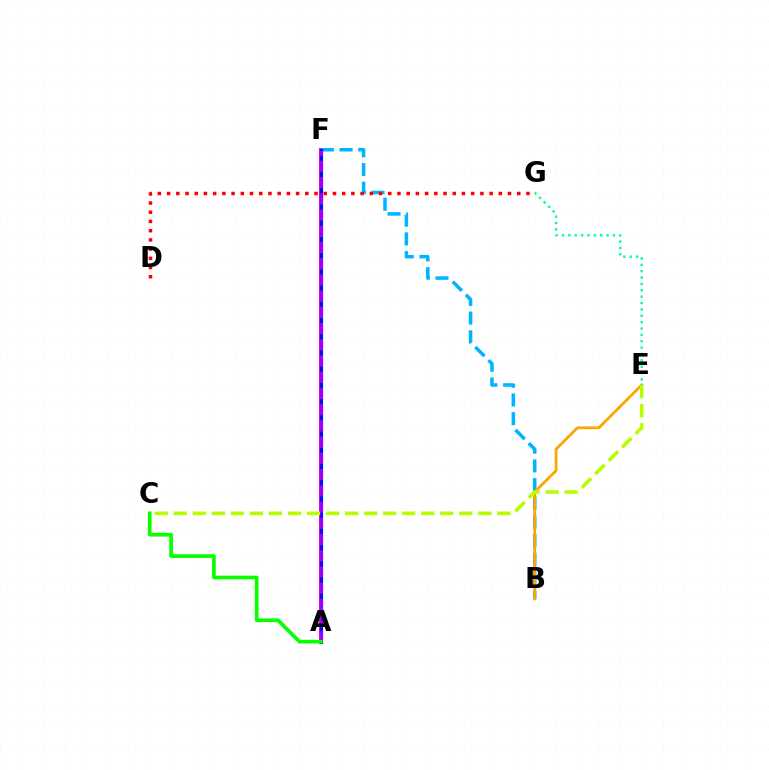{('A', 'F'): [{'color': '#ff00bd', 'line_style': 'solid', 'thickness': 2.84}, {'color': '#0010ff', 'line_style': 'solid', 'thickness': 2.29}, {'color': '#9b00ff', 'line_style': 'dashed', 'thickness': 2.2}], ('B', 'F'): [{'color': '#00b5ff', 'line_style': 'dashed', 'thickness': 2.54}], ('B', 'E'): [{'color': '#ffa500', 'line_style': 'solid', 'thickness': 2.0}], ('C', 'E'): [{'color': '#b3ff00', 'line_style': 'dashed', 'thickness': 2.59}], ('E', 'G'): [{'color': '#00ff9d', 'line_style': 'dotted', 'thickness': 1.73}], ('A', 'C'): [{'color': '#08ff00', 'line_style': 'solid', 'thickness': 2.65}], ('D', 'G'): [{'color': '#ff0000', 'line_style': 'dotted', 'thickness': 2.5}]}